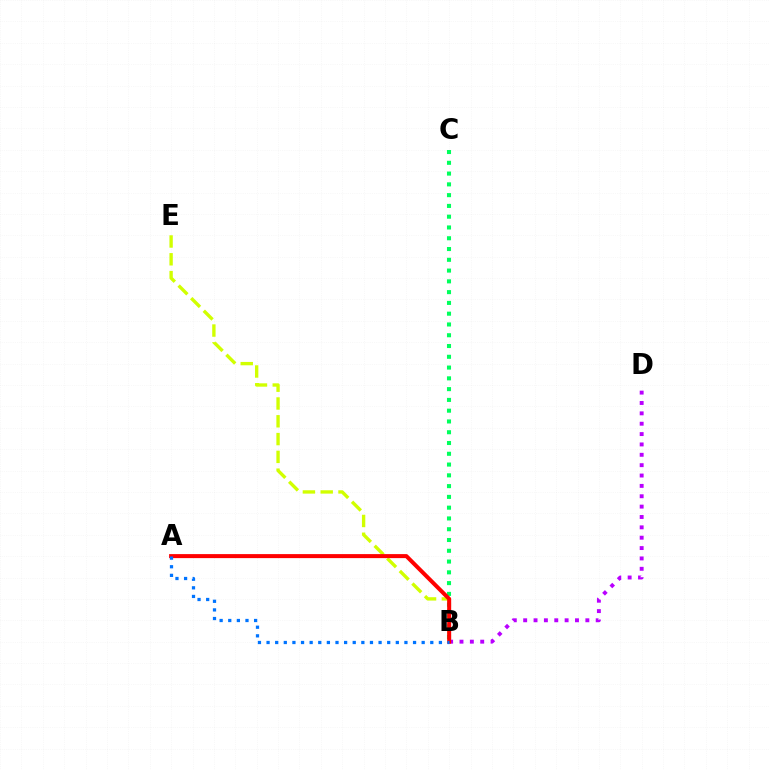{('B', 'D'): [{'color': '#b900ff', 'line_style': 'dotted', 'thickness': 2.82}], ('B', 'E'): [{'color': '#d1ff00', 'line_style': 'dashed', 'thickness': 2.42}], ('B', 'C'): [{'color': '#00ff5c', 'line_style': 'dotted', 'thickness': 2.93}], ('A', 'B'): [{'color': '#ff0000', 'line_style': 'solid', 'thickness': 2.89}, {'color': '#0074ff', 'line_style': 'dotted', 'thickness': 2.34}]}